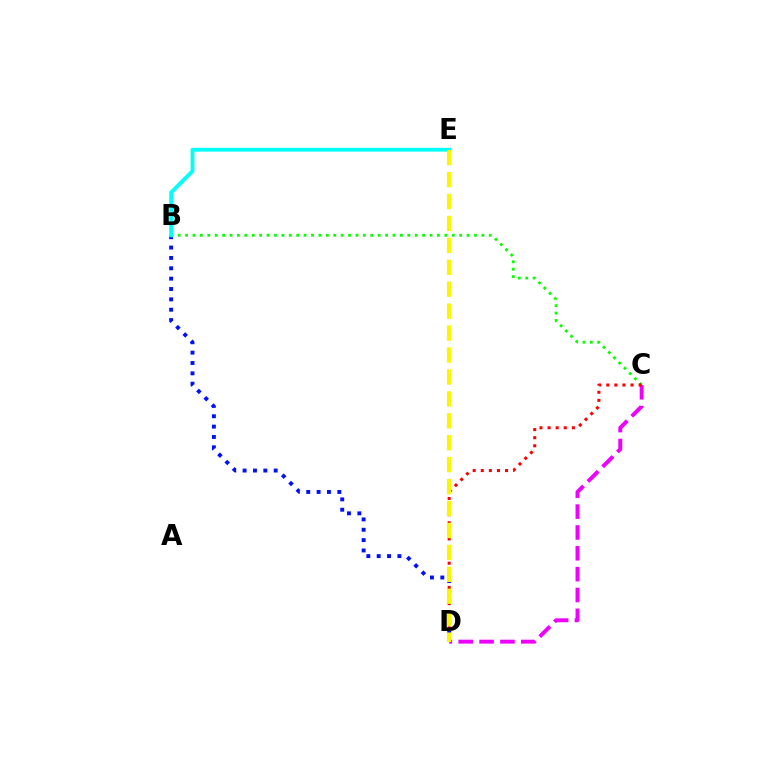{('B', 'C'): [{'color': '#08ff00', 'line_style': 'dotted', 'thickness': 2.01}], ('B', 'D'): [{'color': '#0010ff', 'line_style': 'dotted', 'thickness': 2.81}], ('C', 'D'): [{'color': '#ee00ff', 'line_style': 'dashed', 'thickness': 2.83}, {'color': '#ff0000', 'line_style': 'dotted', 'thickness': 2.2}], ('B', 'E'): [{'color': '#00fff6', 'line_style': 'solid', 'thickness': 2.73}], ('D', 'E'): [{'color': '#fcf500', 'line_style': 'dashed', 'thickness': 2.98}]}